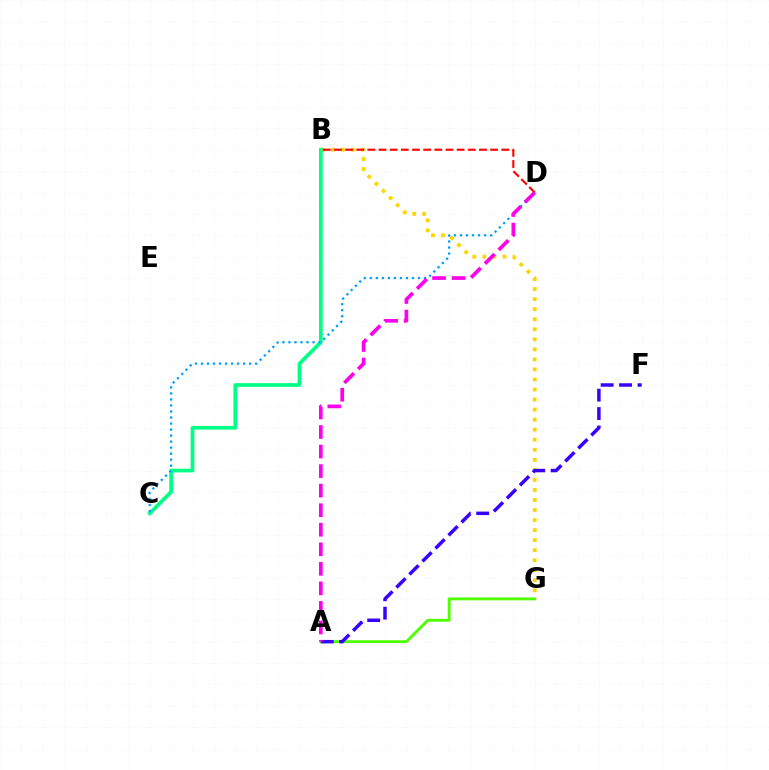{('B', 'G'): [{'color': '#ffd500', 'line_style': 'dotted', 'thickness': 2.73}], ('B', 'C'): [{'color': '#00ff86', 'line_style': 'solid', 'thickness': 2.67}], ('C', 'D'): [{'color': '#009eff', 'line_style': 'dotted', 'thickness': 1.64}], ('A', 'G'): [{'color': '#4fff00', 'line_style': 'solid', 'thickness': 2.06}], ('B', 'D'): [{'color': '#ff0000', 'line_style': 'dashed', 'thickness': 1.52}], ('A', 'F'): [{'color': '#3700ff', 'line_style': 'dashed', 'thickness': 2.5}], ('A', 'D'): [{'color': '#ff00ed', 'line_style': 'dashed', 'thickness': 2.66}]}